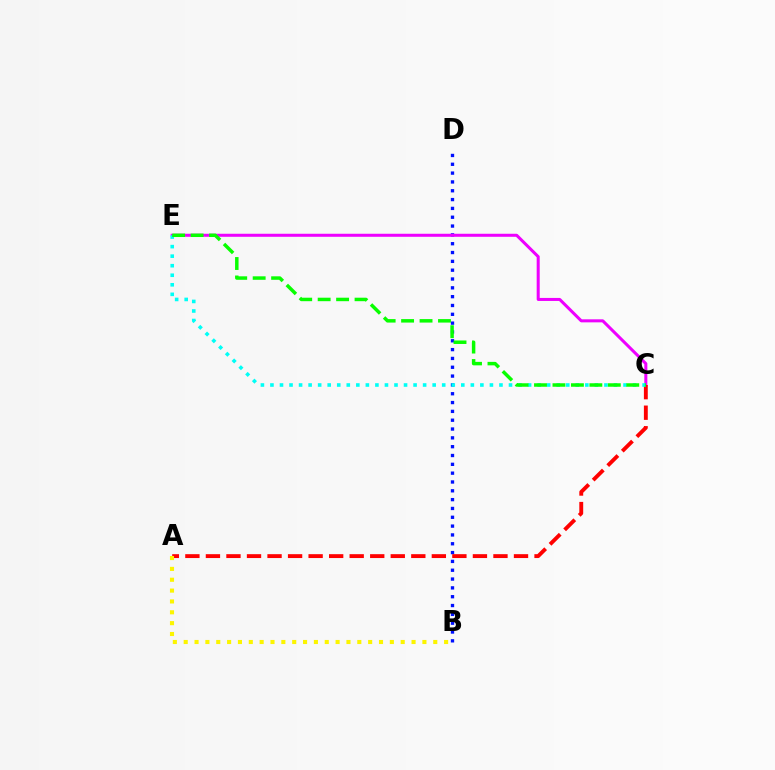{('B', 'D'): [{'color': '#0010ff', 'line_style': 'dotted', 'thickness': 2.4}], ('C', 'E'): [{'color': '#ee00ff', 'line_style': 'solid', 'thickness': 2.18}, {'color': '#00fff6', 'line_style': 'dotted', 'thickness': 2.59}, {'color': '#08ff00', 'line_style': 'dashed', 'thickness': 2.51}], ('A', 'C'): [{'color': '#ff0000', 'line_style': 'dashed', 'thickness': 2.79}], ('A', 'B'): [{'color': '#fcf500', 'line_style': 'dotted', 'thickness': 2.95}]}